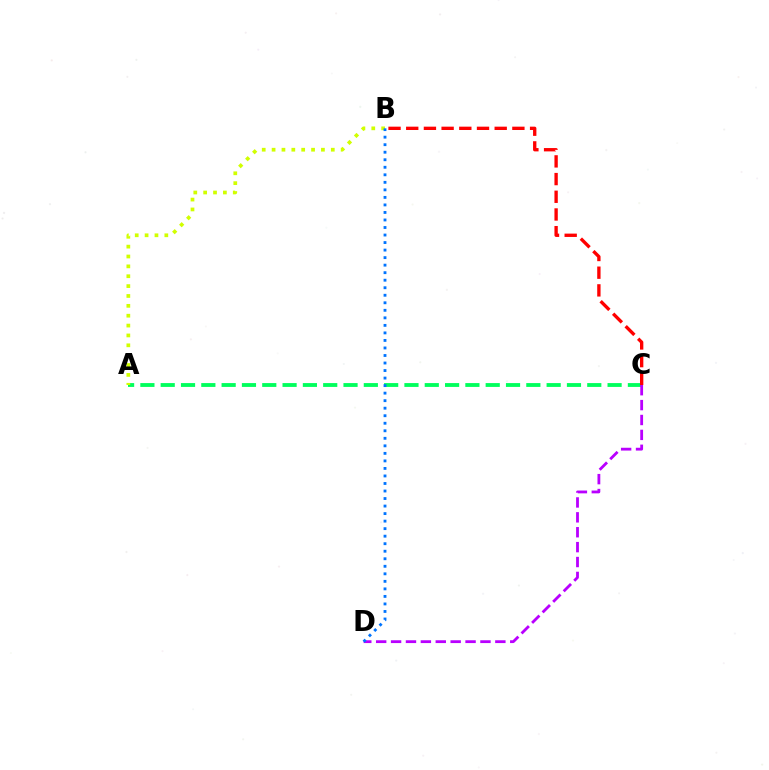{('A', 'C'): [{'color': '#00ff5c', 'line_style': 'dashed', 'thickness': 2.76}], ('A', 'B'): [{'color': '#d1ff00', 'line_style': 'dotted', 'thickness': 2.68}], ('B', 'C'): [{'color': '#ff0000', 'line_style': 'dashed', 'thickness': 2.4}], ('C', 'D'): [{'color': '#b900ff', 'line_style': 'dashed', 'thickness': 2.02}], ('B', 'D'): [{'color': '#0074ff', 'line_style': 'dotted', 'thickness': 2.05}]}